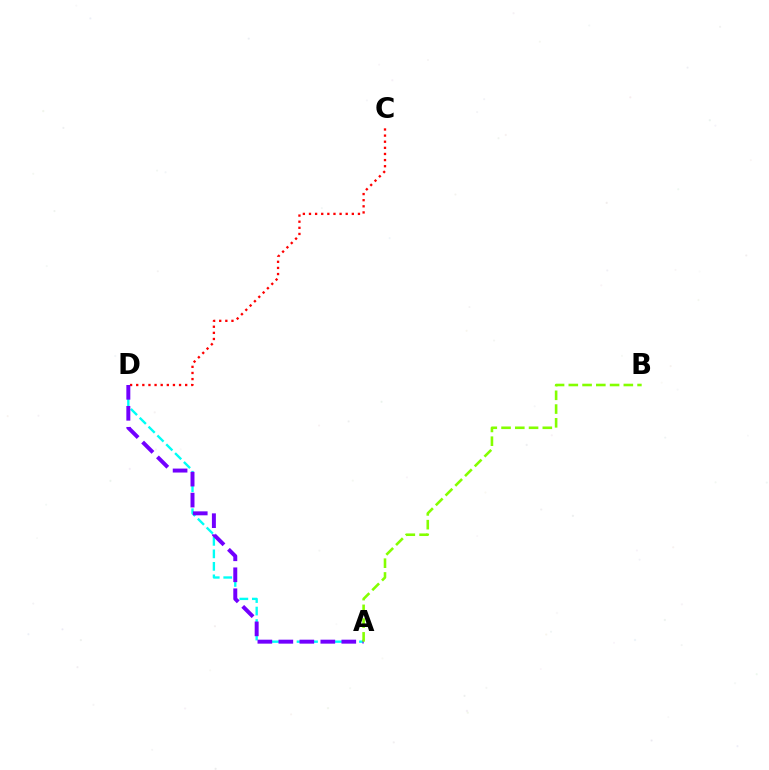{('A', 'D'): [{'color': '#00fff6', 'line_style': 'dashed', 'thickness': 1.7}, {'color': '#7200ff', 'line_style': 'dashed', 'thickness': 2.85}], ('C', 'D'): [{'color': '#ff0000', 'line_style': 'dotted', 'thickness': 1.66}], ('A', 'B'): [{'color': '#84ff00', 'line_style': 'dashed', 'thickness': 1.87}]}